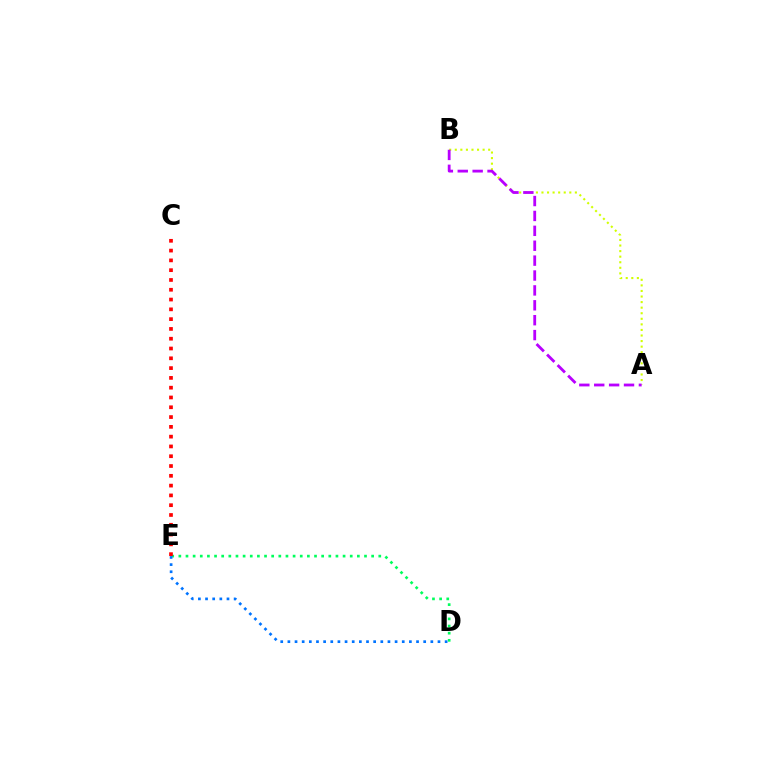{('A', 'B'): [{'color': '#d1ff00', 'line_style': 'dotted', 'thickness': 1.51}, {'color': '#b900ff', 'line_style': 'dashed', 'thickness': 2.02}], ('D', 'E'): [{'color': '#00ff5c', 'line_style': 'dotted', 'thickness': 1.94}, {'color': '#0074ff', 'line_style': 'dotted', 'thickness': 1.94}], ('C', 'E'): [{'color': '#ff0000', 'line_style': 'dotted', 'thickness': 2.66}]}